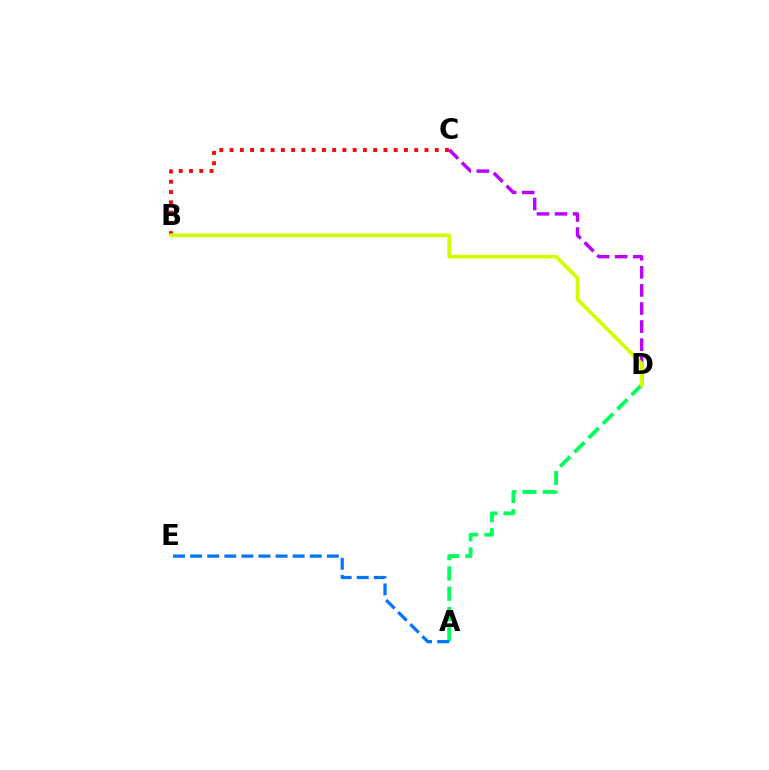{('B', 'C'): [{'color': '#ff0000', 'line_style': 'dotted', 'thickness': 2.79}], ('A', 'D'): [{'color': '#00ff5c', 'line_style': 'dashed', 'thickness': 2.75}], ('C', 'D'): [{'color': '#b900ff', 'line_style': 'dashed', 'thickness': 2.46}], ('B', 'D'): [{'color': '#d1ff00', 'line_style': 'solid', 'thickness': 2.67}], ('A', 'E'): [{'color': '#0074ff', 'line_style': 'dashed', 'thickness': 2.32}]}